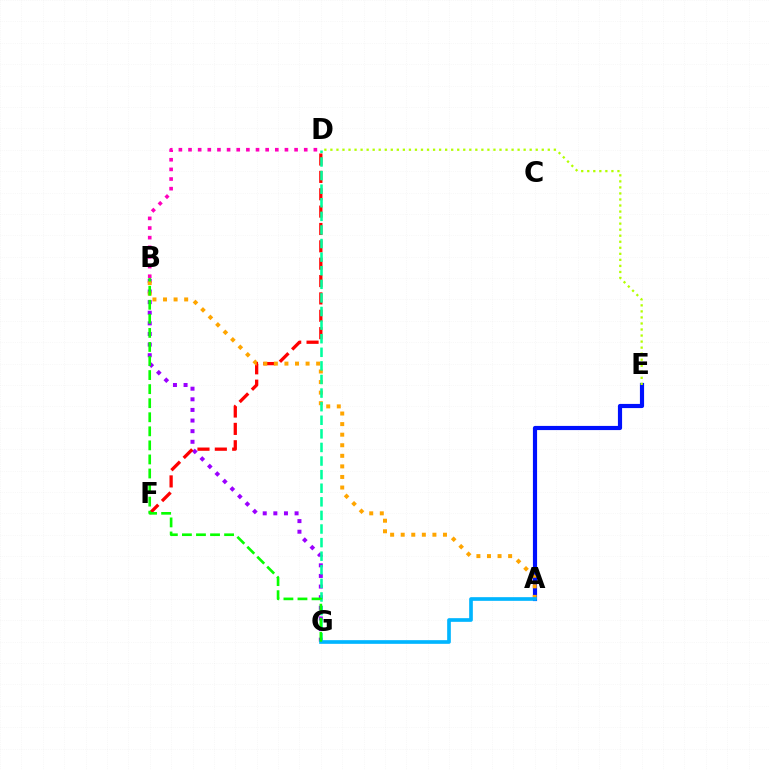{('B', 'G'): [{'color': '#9b00ff', 'line_style': 'dotted', 'thickness': 2.89}, {'color': '#08ff00', 'line_style': 'dashed', 'thickness': 1.91}], ('B', 'D'): [{'color': '#ff00bd', 'line_style': 'dotted', 'thickness': 2.62}], ('D', 'F'): [{'color': '#ff0000', 'line_style': 'dashed', 'thickness': 2.36}], ('A', 'E'): [{'color': '#0010ff', 'line_style': 'solid', 'thickness': 3.0}], ('A', 'B'): [{'color': '#ffa500', 'line_style': 'dotted', 'thickness': 2.87}], ('D', 'G'): [{'color': '#00ff9d', 'line_style': 'dashed', 'thickness': 1.85}], ('A', 'G'): [{'color': '#00b5ff', 'line_style': 'solid', 'thickness': 2.65}], ('D', 'E'): [{'color': '#b3ff00', 'line_style': 'dotted', 'thickness': 1.64}]}